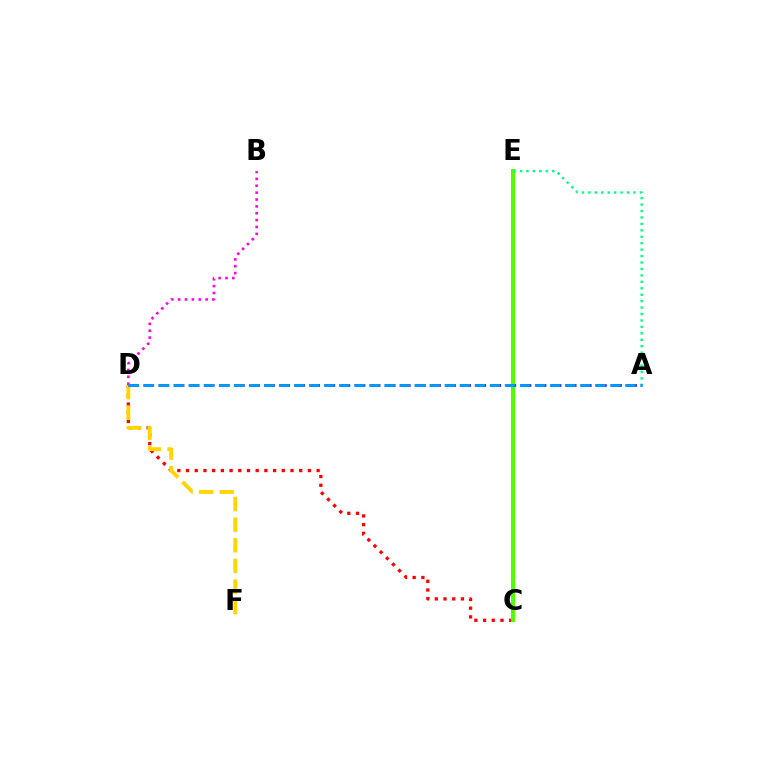{('C', 'D'): [{'color': '#ff0000', 'line_style': 'dotted', 'thickness': 2.37}], ('C', 'E'): [{'color': '#4fff00', 'line_style': 'solid', 'thickness': 2.93}], ('D', 'F'): [{'color': '#ffd500', 'line_style': 'dashed', 'thickness': 2.8}], ('A', 'D'): [{'color': '#3700ff', 'line_style': 'dashed', 'thickness': 2.05}, {'color': '#009eff', 'line_style': 'dashed', 'thickness': 2.04}], ('A', 'E'): [{'color': '#00ff86', 'line_style': 'dotted', 'thickness': 1.75}], ('B', 'D'): [{'color': '#ff00ed', 'line_style': 'dotted', 'thickness': 1.87}]}